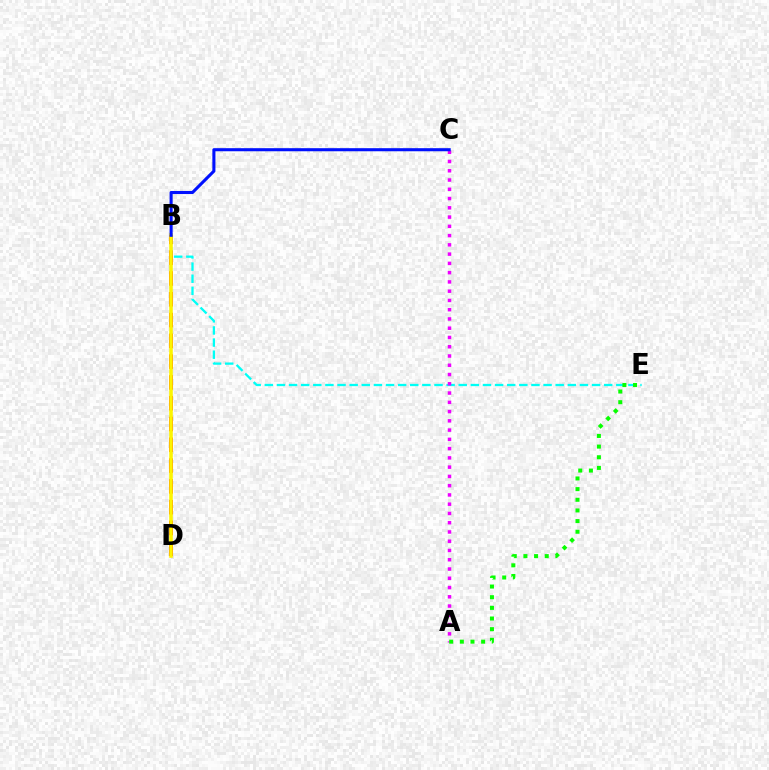{('B', 'D'): [{'color': '#ff0000', 'line_style': 'dashed', 'thickness': 2.82}, {'color': '#fcf500', 'line_style': 'solid', 'thickness': 2.58}], ('B', 'E'): [{'color': '#00fff6', 'line_style': 'dashed', 'thickness': 1.65}], ('A', 'C'): [{'color': '#ee00ff', 'line_style': 'dotted', 'thickness': 2.52}], ('A', 'E'): [{'color': '#08ff00', 'line_style': 'dotted', 'thickness': 2.89}], ('B', 'C'): [{'color': '#0010ff', 'line_style': 'solid', 'thickness': 2.21}]}